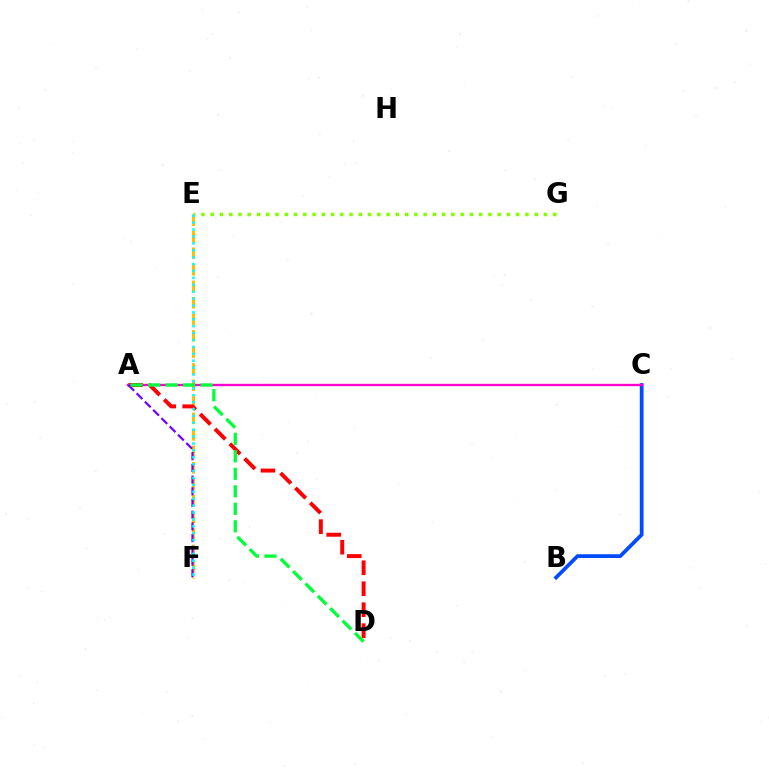{('B', 'C'): [{'color': '#004bff', 'line_style': 'solid', 'thickness': 2.69}], ('E', 'G'): [{'color': '#84ff00', 'line_style': 'dotted', 'thickness': 2.52}], ('E', 'F'): [{'color': '#ffbd00', 'line_style': 'dashed', 'thickness': 2.24}, {'color': '#00fff6', 'line_style': 'dotted', 'thickness': 1.87}], ('A', 'D'): [{'color': '#ff0000', 'line_style': 'dashed', 'thickness': 2.85}, {'color': '#00ff39', 'line_style': 'dashed', 'thickness': 2.38}], ('A', 'C'): [{'color': '#ff00cf', 'line_style': 'solid', 'thickness': 1.7}], ('A', 'F'): [{'color': '#7200ff', 'line_style': 'dashed', 'thickness': 1.59}]}